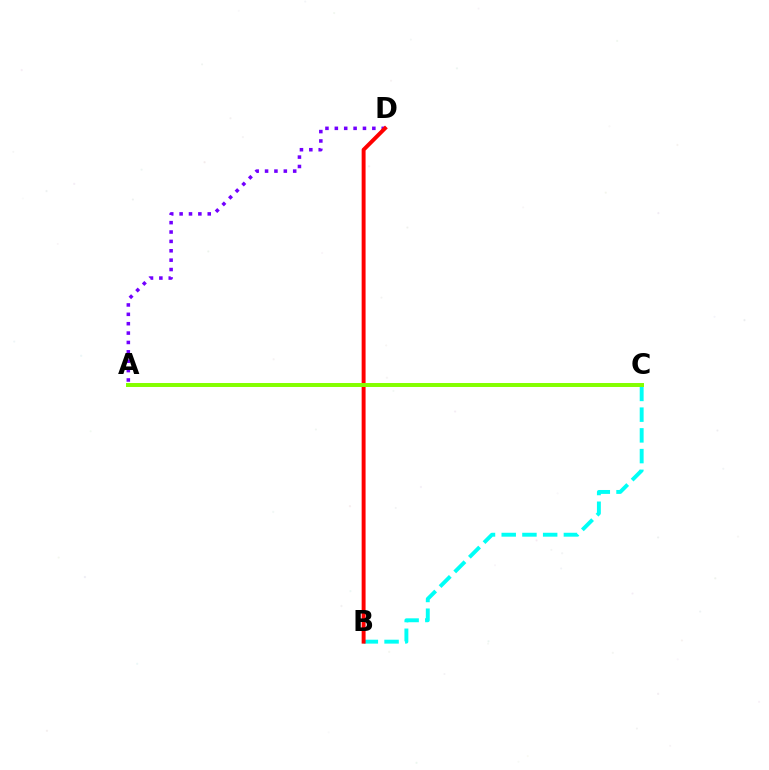{('B', 'C'): [{'color': '#00fff6', 'line_style': 'dashed', 'thickness': 2.82}], ('A', 'D'): [{'color': '#7200ff', 'line_style': 'dotted', 'thickness': 2.55}], ('B', 'D'): [{'color': '#ff0000', 'line_style': 'solid', 'thickness': 2.83}], ('A', 'C'): [{'color': '#84ff00', 'line_style': 'solid', 'thickness': 2.85}]}